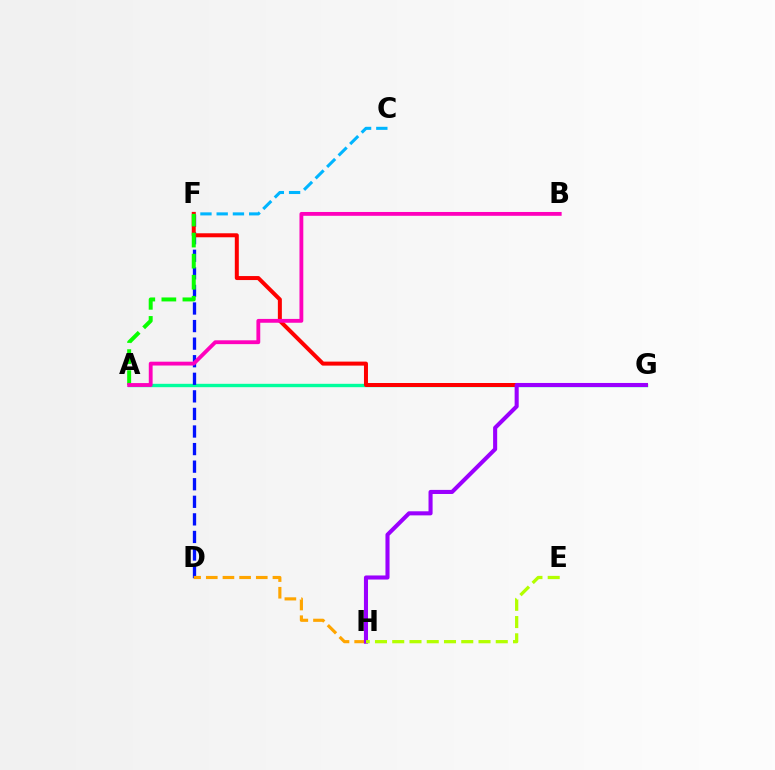{('A', 'G'): [{'color': '#00ff9d', 'line_style': 'solid', 'thickness': 2.43}], ('D', 'F'): [{'color': '#0010ff', 'line_style': 'dashed', 'thickness': 2.39}], ('D', 'H'): [{'color': '#ffa500', 'line_style': 'dashed', 'thickness': 2.26}], ('C', 'F'): [{'color': '#00b5ff', 'line_style': 'dashed', 'thickness': 2.21}], ('F', 'G'): [{'color': '#ff0000', 'line_style': 'solid', 'thickness': 2.88}], ('G', 'H'): [{'color': '#9b00ff', 'line_style': 'solid', 'thickness': 2.94}], ('A', 'F'): [{'color': '#08ff00', 'line_style': 'dashed', 'thickness': 2.86}], ('E', 'H'): [{'color': '#b3ff00', 'line_style': 'dashed', 'thickness': 2.34}], ('A', 'B'): [{'color': '#ff00bd', 'line_style': 'solid', 'thickness': 2.76}]}